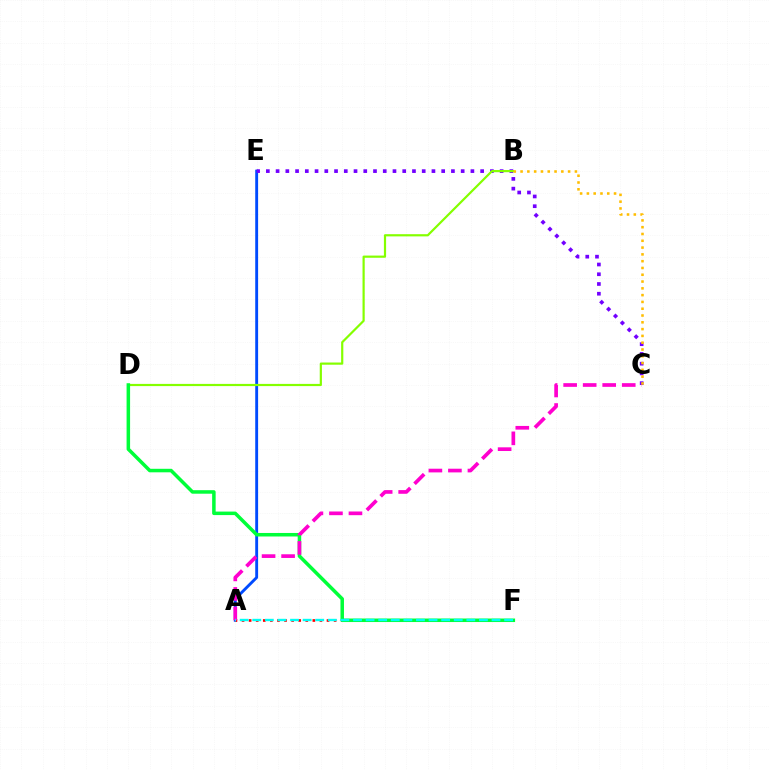{('A', 'E'): [{'color': '#004bff', 'line_style': 'solid', 'thickness': 2.07}], ('A', 'F'): [{'color': '#ff0000', 'line_style': 'dotted', 'thickness': 1.92}, {'color': '#00fff6', 'line_style': 'dashed', 'thickness': 1.71}], ('C', 'E'): [{'color': '#7200ff', 'line_style': 'dotted', 'thickness': 2.65}], ('B', 'D'): [{'color': '#84ff00', 'line_style': 'solid', 'thickness': 1.58}], ('D', 'F'): [{'color': '#00ff39', 'line_style': 'solid', 'thickness': 2.53}], ('A', 'C'): [{'color': '#ff00cf', 'line_style': 'dashed', 'thickness': 2.65}], ('B', 'C'): [{'color': '#ffbd00', 'line_style': 'dotted', 'thickness': 1.85}]}